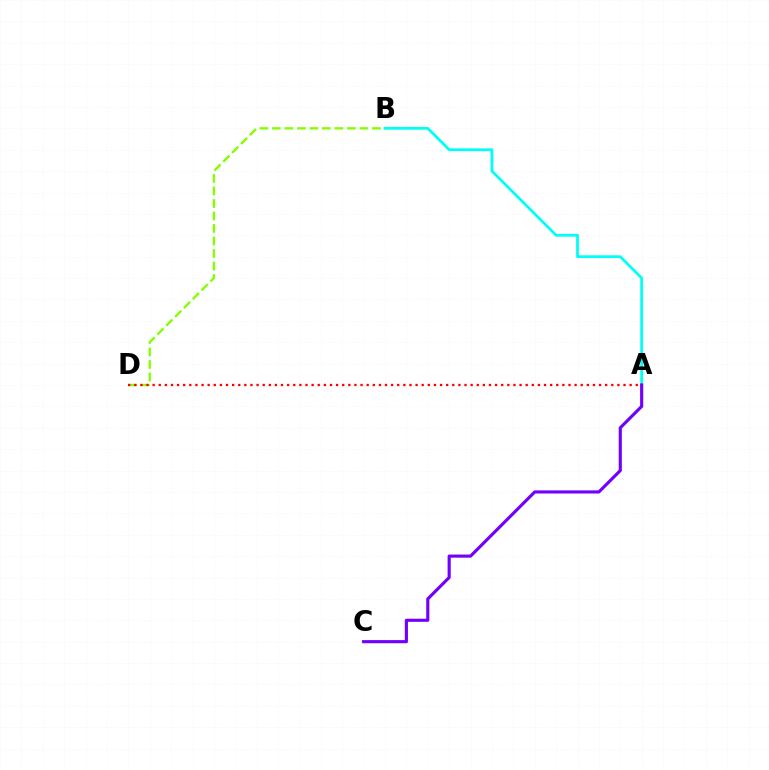{('A', 'B'): [{'color': '#00fff6', 'line_style': 'solid', 'thickness': 2.01}], ('B', 'D'): [{'color': '#84ff00', 'line_style': 'dashed', 'thickness': 1.7}], ('A', 'D'): [{'color': '#ff0000', 'line_style': 'dotted', 'thickness': 1.66}], ('A', 'C'): [{'color': '#7200ff', 'line_style': 'solid', 'thickness': 2.25}]}